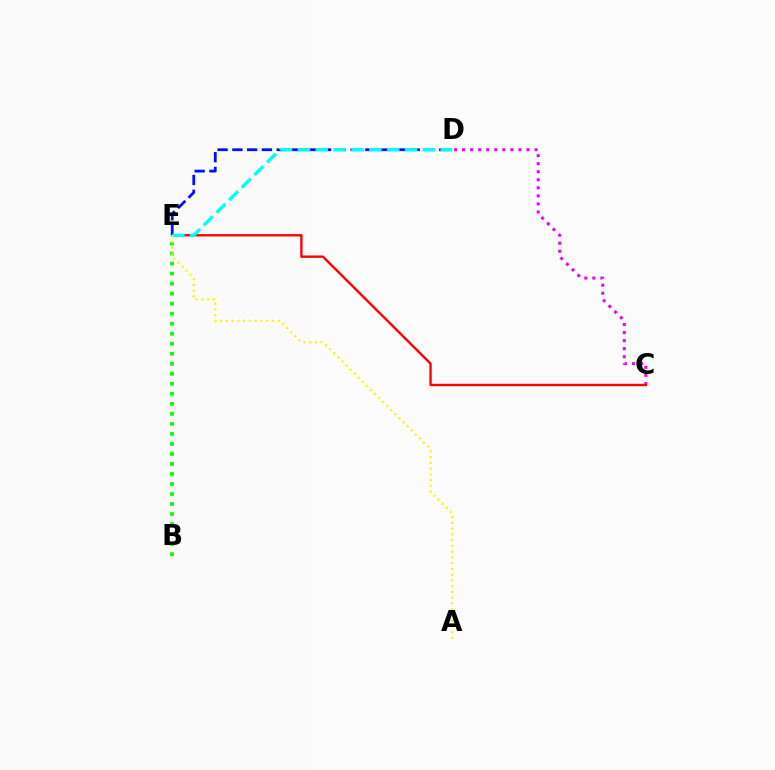{('C', 'D'): [{'color': '#ee00ff', 'line_style': 'dotted', 'thickness': 2.19}], ('C', 'E'): [{'color': '#ff0000', 'line_style': 'solid', 'thickness': 1.71}], ('D', 'E'): [{'color': '#0010ff', 'line_style': 'dashed', 'thickness': 2.01}, {'color': '#00fff6', 'line_style': 'dashed', 'thickness': 2.43}], ('B', 'E'): [{'color': '#08ff00', 'line_style': 'dotted', 'thickness': 2.72}], ('A', 'E'): [{'color': '#fcf500', 'line_style': 'dotted', 'thickness': 1.56}]}